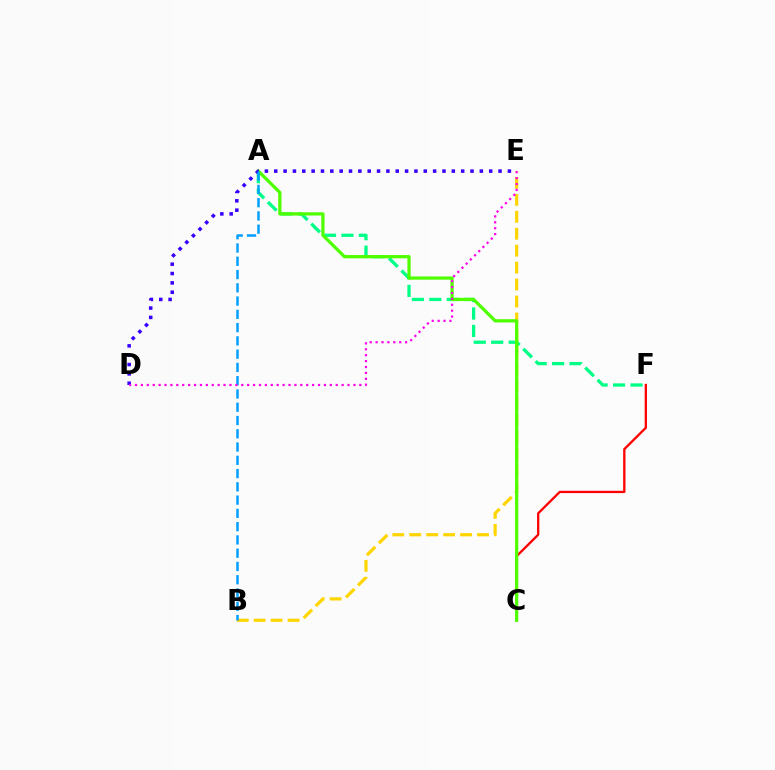{('A', 'F'): [{'color': '#00ff86', 'line_style': 'dashed', 'thickness': 2.37}], ('C', 'F'): [{'color': '#ff0000', 'line_style': 'solid', 'thickness': 1.66}], ('B', 'E'): [{'color': '#ffd500', 'line_style': 'dashed', 'thickness': 2.3}], ('A', 'C'): [{'color': '#4fff00', 'line_style': 'solid', 'thickness': 2.34}], ('D', 'E'): [{'color': '#3700ff', 'line_style': 'dotted', 'thickness': 2.54}, {'color': '#ff00ed', 'line_style': 'dotted', 'thickness': 1.6}], ('A', 'B'): [{'color': '#009eff', 'line_style': 'dashed', 'thickness': 1.8}]}